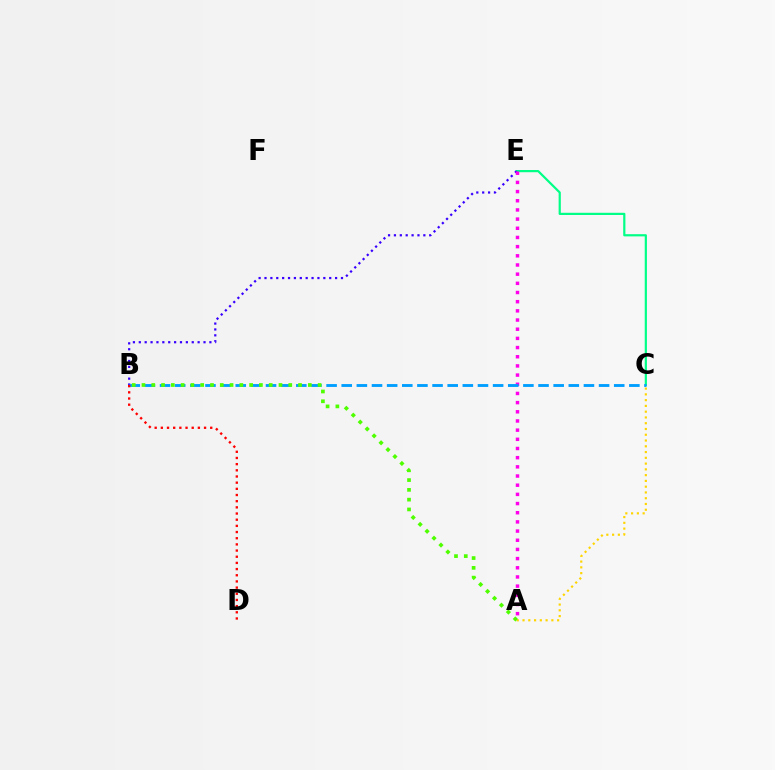{('C', 'E'): [{'color': '#00ff86', 'line_style': 'solid', 'thickness': 1.59}], ('B', 'E'): [{'color': '#3700ff', 'line_style': 'dotted', 'thickness': 1.6}], ('A', 'C'): [{'color': '#ffd500', 'line_style': 'dotted', 'thickness': 1.57}], ('A', 'E'): [{'color': '#ff00ed', 'line_style': 'dotted', 'thickness': 2.49}], ('B', 'C'): [{'color': '#009eff', 'line_style': 'dashed', 'thickness': 2.06}], ('B', 'D'): [{'color': '#ff0000', 'line_style': 'dotted', 'thickness': 1.68}], ('A', 'B'): [{'color': '#4fff00', 'line_style': 'dotted', 'thickness': 2.66}]}